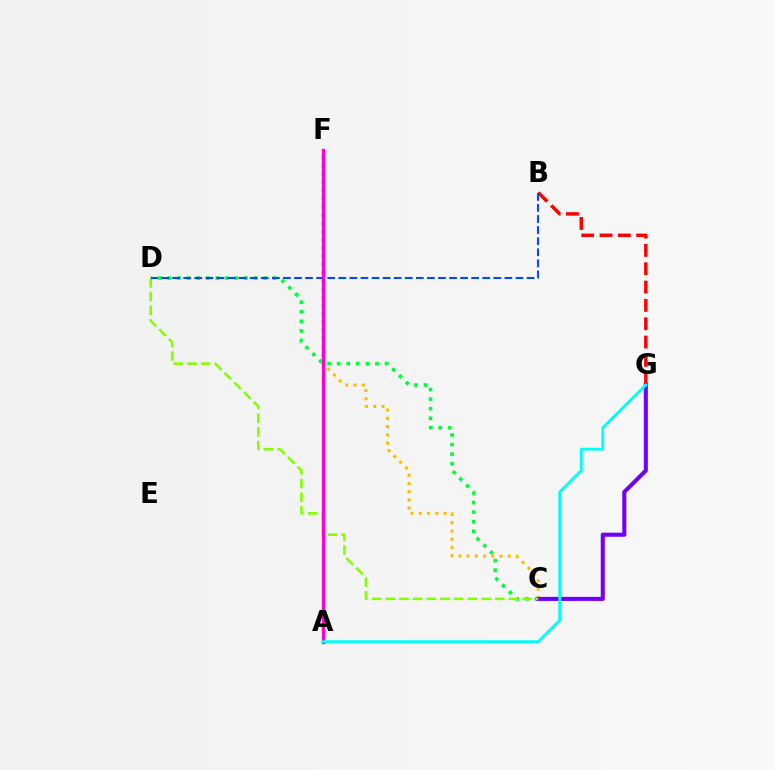{('B', 'G'): [{'color': '#ff0000', 'line_style': 'dashed', 'thickness': 2.49}], ('C', 'D'): [{'color': '#00ff39', 'line_style': 'dotted', 'thickness': 2.6}, {'color': '#84ff00', 'line_style': 'dashed', 'thickness': 1.86}], ('C', 'F'): [{'color': '#ffbd00', 'line_style': 'dotted', 'thickness': 2.24}], ('C', 'G'): [{'color': '#7200ff', 'line_style': 'solid', 'thickness': 2.93}], ('B', 'D'): [{'color': '#004bff', 'line_style': 'dashed', 'thickness': 1.5}], ('A', 'F'): [{'color': '#ff00cf', 'line_style': 'solid', 'thickness': 2.4}], ('A', 'G'): [{'color': '#00fff6', 'line_style': 'solid', 'thickness': 2.05}]}